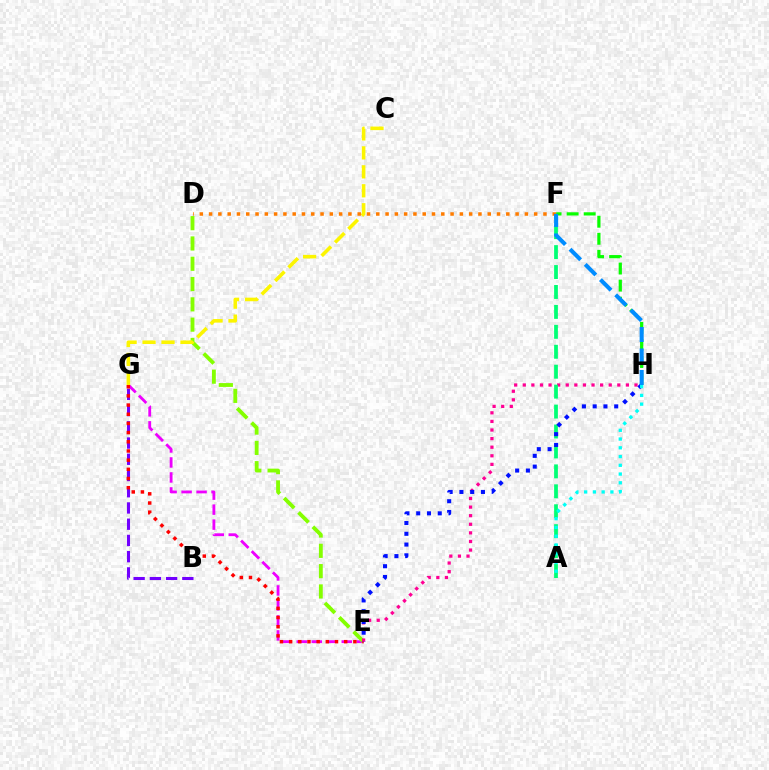{('E', 'G'): [{'color': '#ee00ff', 'line_style': 'dashed', 'thickness': 2.04}, {'color': '#ff0000', 'line_style': 'dotted', 'thickness': 2.49}], ('B', 'G'): [{'color': '#7200ff', 'line_style': 'dashed', 'thickness': 2.21}], ('F', 'H'): [{'color': '#08ff00', 'line_style': 'dashed', 'thickness': 2.32}, {'color': '#008cff', 'line_style': 'dashed', 'thickness': 2.92}], ('D', 'E'): [{'color': '#84ff00', 'line_style': 'dashed', 'thickness': 2.76}], ('E', 'H'): [{'color': '#ff0094', 'line_style': 'dotted', 'thickness': 2.33}, {'color': '#0010ff', 'line_style': 'dotted', 'thickness': 2.92}], ('C', 'G'): [{'color': '#fcf500', 'line_style': 'dashed', 'thickness': 2.58}], ('A', 'F'): [{'color': '#00ff74', 'line_style': 'dashed', 'thickness': 2.71}], ('D', 'F'): [{'color': '#ff7c00', 'line_style': 'dotted', 'thickness': 2.52}], ('A', 'H'): [{'color': '#00fff6', 'line_style': 'dotted', 'thickness': 2.38}]}